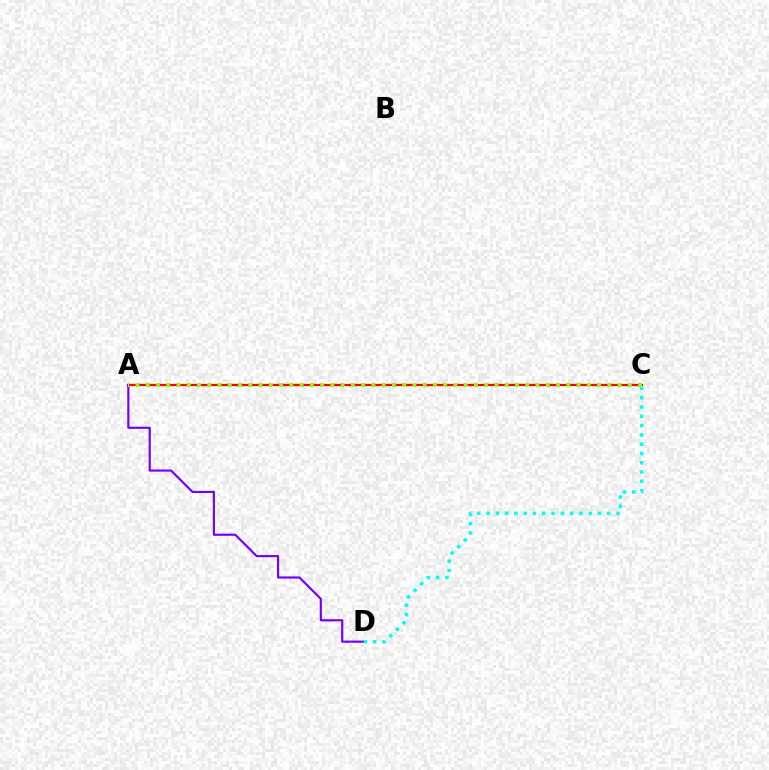{('A', 'C'): [{'color': '#ff0000', 'line_style': 'solid', 'thickness': 1.61}, {'color': '#84ff00', 'line_style': 'dotted', 'thickness': 2.79}], ('A', 'D'): [{'color': '#7200ff', 'line_style': 'solid', 'thickness': 1.55}], ('C', 'D'): [{'color': '#00fff6', 'line_style': 'dotted', 'thickness': 2.52}]}